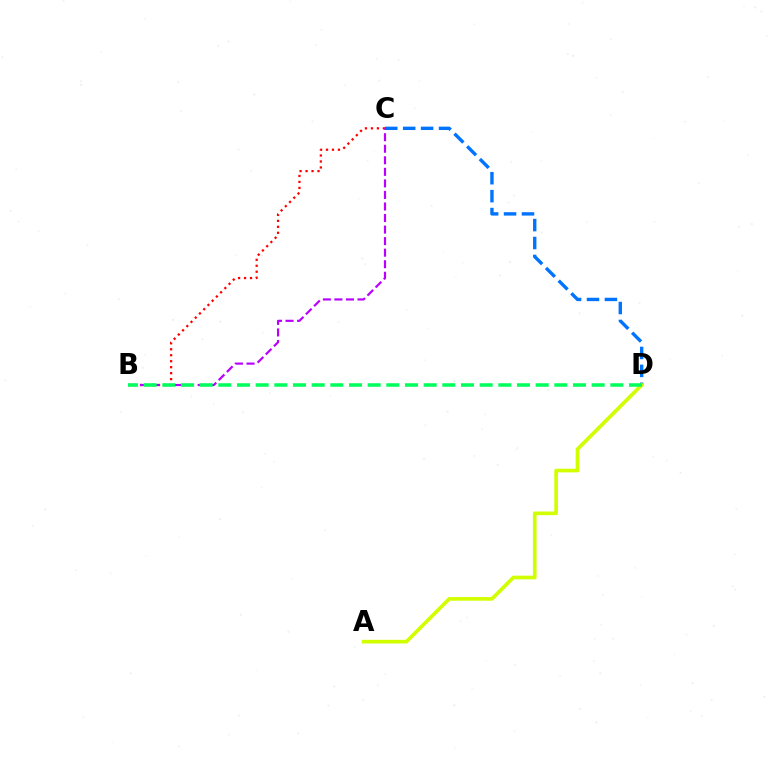{('B', 'C'): [{'color': '#ff0000', 'line_style': 'dotted', 'thickness': 1.62}, {'color': '#b900ff', 'line_style': 'dashed', 'thickness': 1.57}], ('C', 'D'): [{'color': '#0074ff', 'line_style': 'dashed', 'thickness': 2.44}], ('A', 'D'): [{'color': '#d1ff00', 'line_style': 'solid', 'thickness': 2.65}], ('B', 'D'): [{'color': '#00ff5c', 'line_style': 'dashed', 'thickness': 2.54}]}